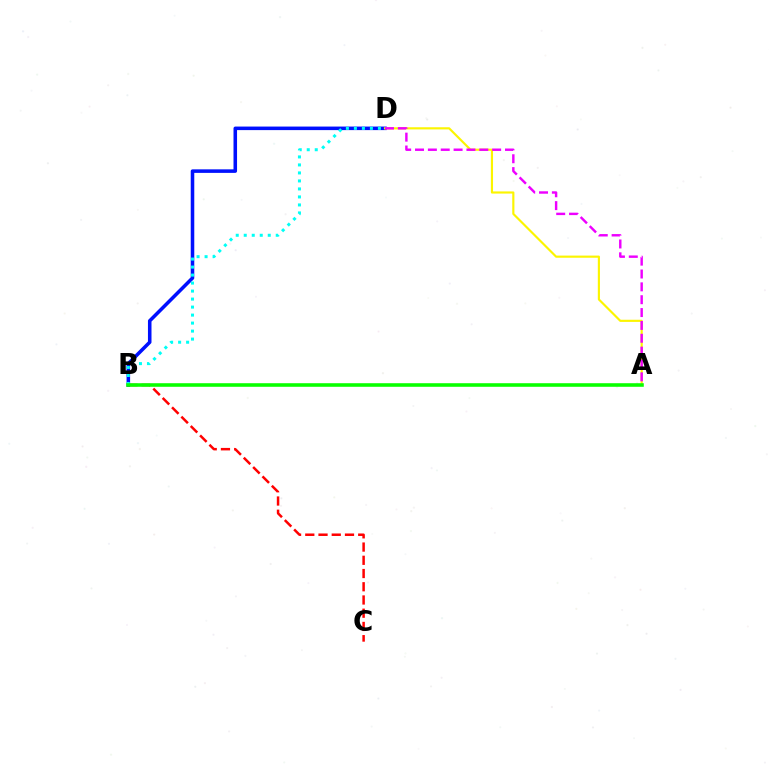{('B', 'D'): [{'color': '#0010ff', 'line_style': 'solid', 'thickness': 2.55}, {'color': '#00fff6', 'line_style': 'dotted', 'thickness': 2.17}], ('A', 'D'): [{'color': '#fcf500', 'line_style': 'solid', 'thickness': 1.55}, {'color': '#ee00ff', 'line_style': 'dashed', 'thickness': 1.75}], ('B', 'C'): [{'color': '#ff0000', 'line_style': 'dashed', 'thickness': 1.8}], ('A', 'B'): [{'color': '#08ff00', 'line_style': 'solid', 'thickness': 2.57}]}